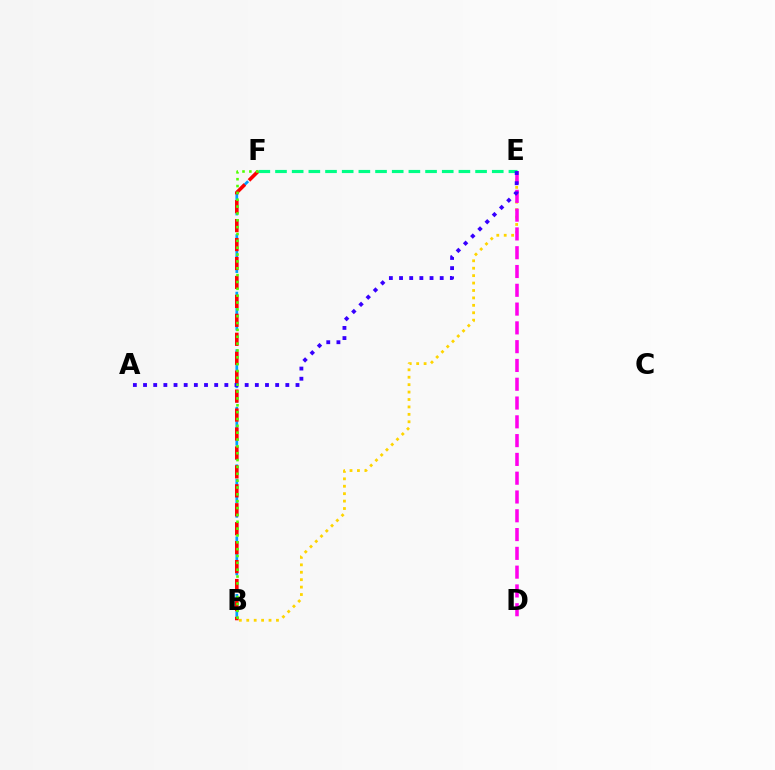{('B', 'E'): [{'color': '#ffd500', 'line_style': 'dotted', 'thickness': 2.02}], ('D', 'E'): [{'color': '#ff00ed', 'line_style': 'dashed', 'thickness': 2.55}], ('B', 'F'): [{'color': '#009eff', 'line_style': 'dashed', 'thickness': 1.96}, {'color': '#ff0000', 'line_style': 'dashed', 'thickness': 2.57}, {'color': '#4fff00', 'line_style': 'dotted', 'thickness': 1.86}], ('E', 'F'): [{'color': '#00ff86', 'line_style': 'dashed', 'thickness': 2.27}], ('A', 'E'): [{'color': '#3700ff', 'line_style': 'dotted', 'thickness': 2.76}]}